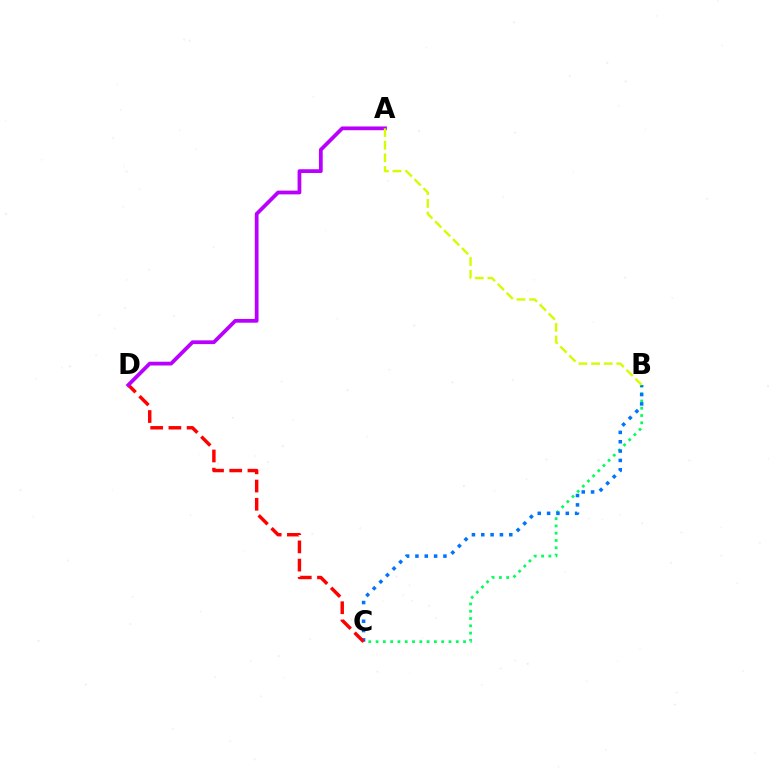{('B', 'C'): [{'color': '#00ff5c', 'line_style': 'dotted', 'thickness': 1.98}, {'color': '#0074ff', 'line_style': 'dotted', 'thickness': 2.54}], ('C', 'D'): [{'color': '#ff0000', 'line_style': 'dashed', 'thickness': 2.47}], ('A', 'D'): [{'color': '#b900ff', 'line_style': 'solid', 'thickness': 2.71}], ('A', 'B'): [{'color': '#d1ff00', 'line_style': 'dashed', 'thickness': 1.72}]}